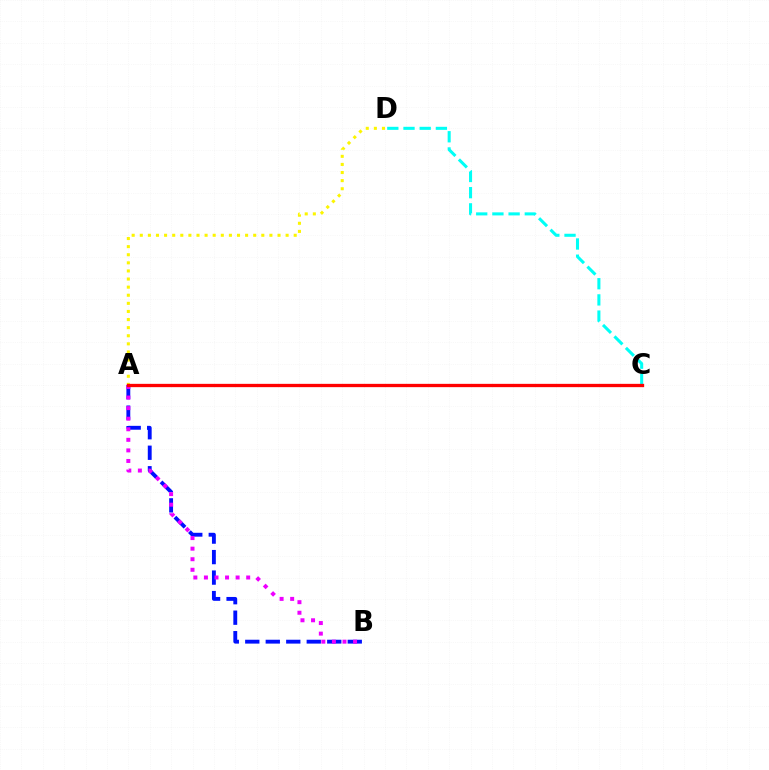{('A', 'B'): [{'color': '#0010ff', 'line_style': 'dashed', 'thickness': 2.78}, {'color': '#ee00ff', 'line_style': 'dotted', 'thickness': 2.87}], ('A', 'C'): [{'color': '#08ff00', 'line_style': 'solid', 'thickness': 2.01}, {'color': '#ff0000', 'line_style': 'solid', 'thickness': 2.38}], ('C', 'D'): [{'color': '#00fff6', 'line_style': 'dashed', 'thickness': 2.2}], ('A', 'D'): [{'color': '#fcf500', 'line_style': 'dotted', 'thickness': 2.2}]}